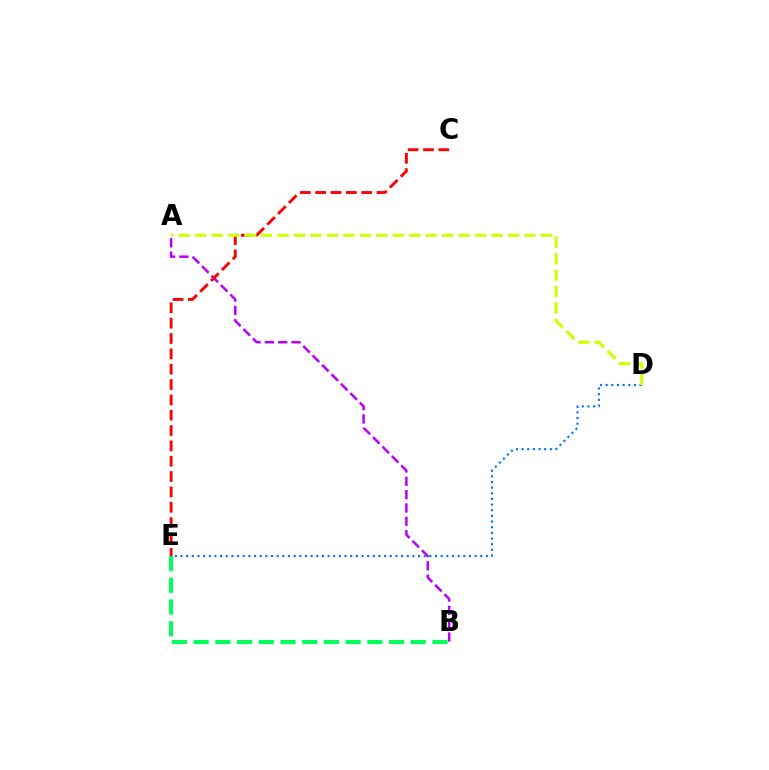{('A', 'B'): [{'color': '#b900ff', 'line_style': 'dashed', 'thickness': 1.81}], ('D', 'E'): [{'color': '#0074ff', 'line_style': 'dotted', 'thickness': 1.54}], ('B', 'E'): [{'color': '#00ff5c', 'line_style': 'dashed', 'thickness': 2.95}], ('C', 'E'): [{'color': '#ff0000', 'line_style': 'dashed', 'thickness': 2.08}], ('A', 'D'): [{'color': '#d1ff00', 'line_style': 'dashed', 'thickness': 2.24}]}